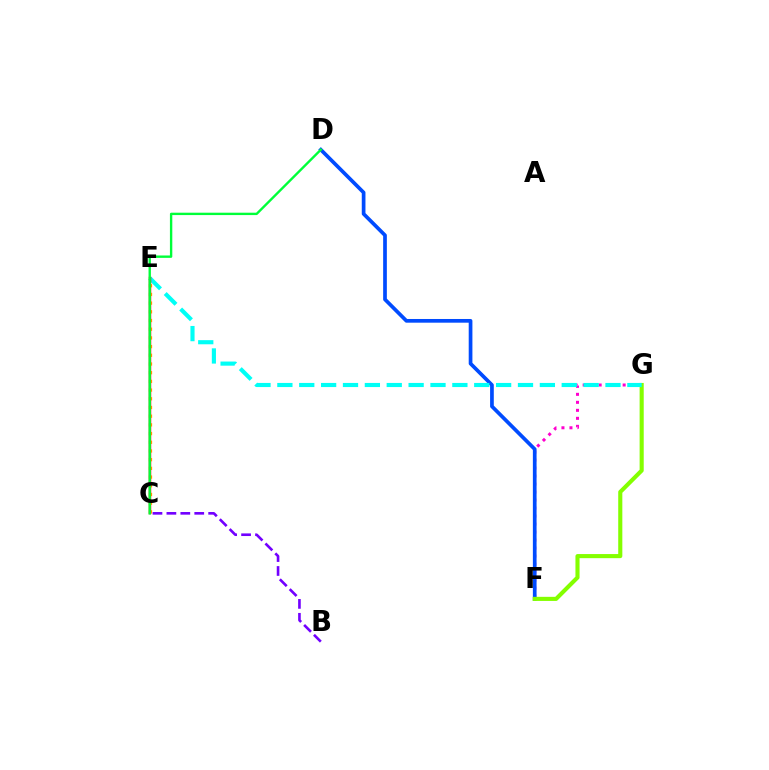{('B', 'C'): [{'color': '#7200ff', 'line_style': 'dashed', 'thickness': 1.89}], ('F', 'G'): [{'color': '#ff00cf', 'line_style': 'dotted', 'thickness': 2.17}, {'color': '#84ff00', 'line_style': 'solid', 'thickness': 2.96}], ('D', 'F'): [{'color': '#004bff', 'line_style': 'solid', 'thickness': 2.66}], ('C', 'E'): [{'color': '#ffbd00', 'line_style': 'dotted', 'thickness': 2.36}, {'color': '#ff0000', 'line_style': 'solid', 'thickness': 1.77}], ('E', 'G'): [{'color': '#00fff6', 'line_style': 'dashed', 'thickness': 2.97}], ('C', 'D'): [{'color': '#00ff39', 'line_style': 'solid', 'thickness': 1.71}]}